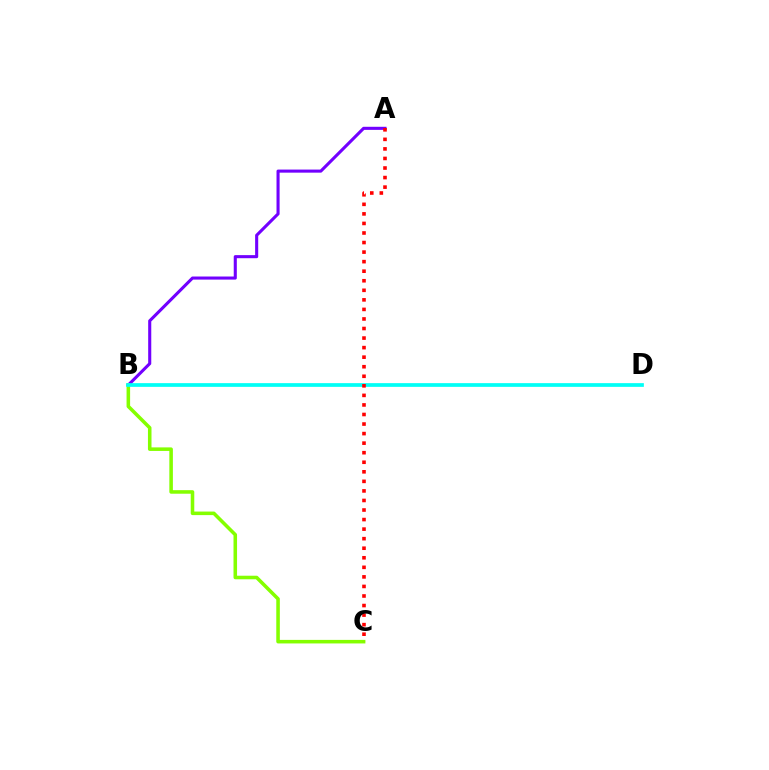{('A', 'B'): [{'color': '#7200ff', 'line_style': 'solid', 'thickness': 2.22}], ('B', 'C'): [{'color': '#84ff00', 'line_style': 'solid', 'thickness': 2.56}], ('B', 'D'): [{'color': '#00fff6', 'line_style': 'solid', 'thickness': 2.67}], ('A', 'C'): [{'color': '#ff0000', 'line_style': 'dotted', 'thickness': 2.6}]}